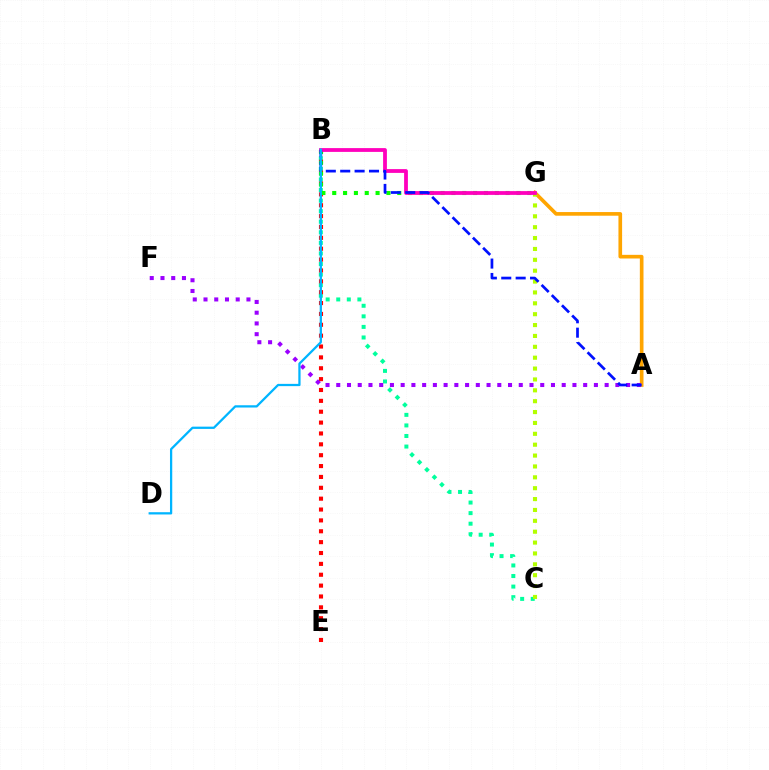{('B', 'C'): [{'color': '#00ff9d', 'line_style': 'dotted', 'thickness': 2.87}], ('B', 'E'): [{'color': '#ff0000', 'line_style': 'dotted', 'thickness': 2.95}], ('B', 'G'): [{'color': '#08ff00', 'line_style': 'dotted', 'thickness': 2.94}, {'color': '#ff00bd', 'line_style': 'solid', 'thickness': 2.73}], ('A', 'G'): [{'color': '#ffa500', 'line_style': 'solid', 'thickness': 2.63}], ('C', 'G'): [{'color': '#b3ff00', 'line_style': 'dotted', 'thickness': 2.95}], ('A', 'F'): [{'color': '#9b00ff', 'line_style': 'dotted', 'thickness': 2.92}], ('A', 'B'): [{'color': '#0010ff', 'line_style': 'dashed', 'thickness': 1.96}], ('B', 'D'): [{'color': '#00b5ff', 'line_style': 'solid', 'thickness': 1.63}]}